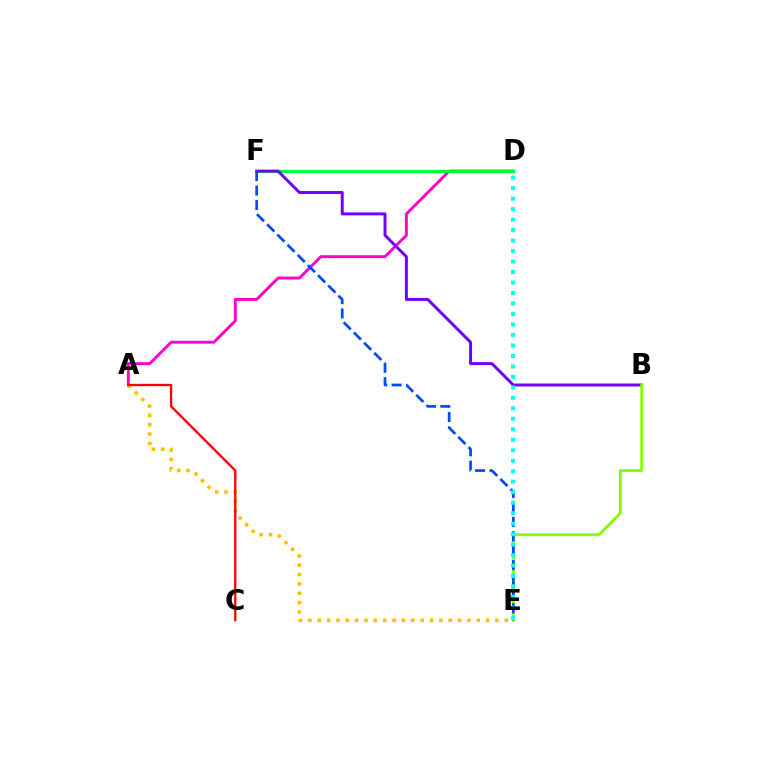{('A', 'D'): [{'color': '#ff00cf', 'line_style': 'solid', 'thickness': 2.08}], ('A', 'E'): [{'color': '#ffbd00', 'line_style': 'dotted', 'thickness': 2.54}], ('D', 'F'): [{'color': '#00ff39', 'line_style': 'solid', 'thickness': 2.3}], ('B', 'F'): [{'color': '#7200ff', 'line_style': 'solid', 'thickness': 2.13}], ('B', 'E'): [{'color': '#84ff00', 'line_style': 'solid', 'thickness': 2.04}], ('E', 'F'): [{'color': '#004bff', 'line_style': 'dashed', 'thickness': 1.96}], ('A', 'C'): [{'color': '#ff0000', 'line_style': 'solid', 'thickness': 1.65}], ('D', 'E'): [{'color': '#00fff6', 'line_style': 'dotted', 'thickness': 2.85}]}